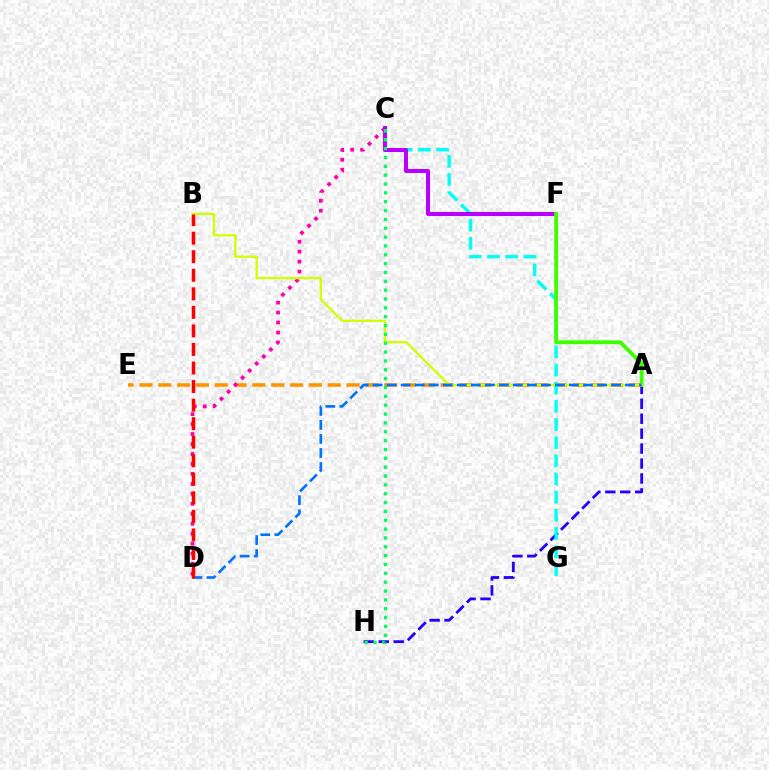{('A', 'E'): [{'color': '#ff9400', 'line_style': 'dashed', 'thickness': 2.56}], ('C', 'D'): [{'color': '#ff00ac', 'line_style': 'dotted', 'thickness': 2.71}], ('A', 'H'): [{'color': '#2500ff', 'line_style': 'dashed', 'thickness': 2.03}], ('C', 'G'): [{'color': '#00fff6', 'line_style': 'dashed', 'thickness': 2.47}], ('C', 'F'): [{'color': '#b900ff', 'line_style': 'solid', 'thickness': 2.9}], ('A', 'F'): [{'color': '#3dff00', 'line_style': 'solid', 'thickness': 2.76}], ('A', 'B'): [{'color': '#d1ff00', 'line_style': 'solid', 'thickness': 1.63}], ('C', 'H'): [{'color': '#00ff5c', 'line_style': 'dotted', 'thickness': 2.4}], ('A', 'D'): [{'color': '#0074ff', 'line_style': 'dashed', 'thickness': 1.91}], ('B', 'D'): [{'color': '#ff0000', 'line_style': 'dashed', 'thickness': 2.52}]}